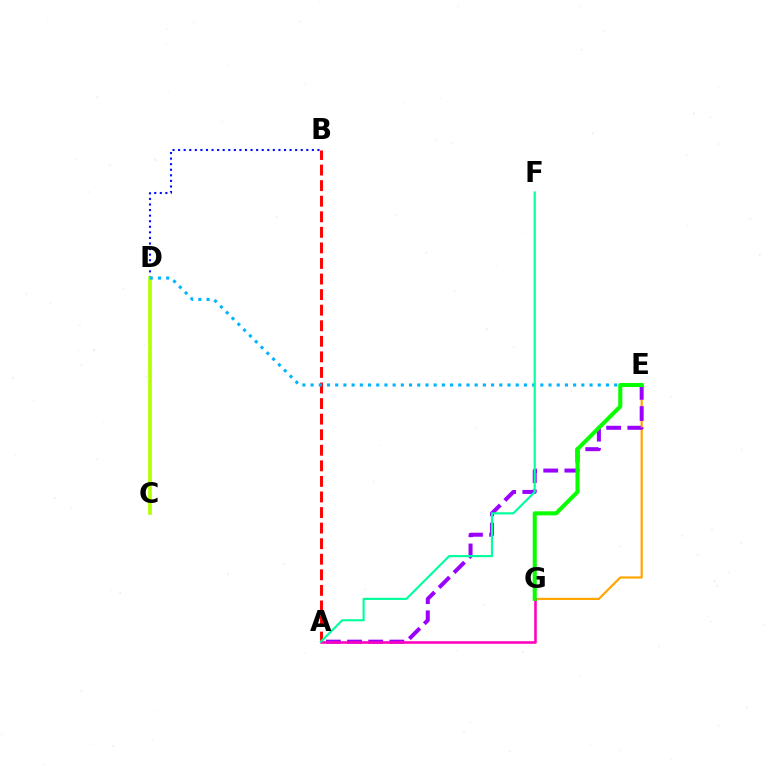{('E', 'G'): [{'color': '#ffa500', 'line_style': 'solid', 'thickness': 1.58}, {'color': '#08ff00', 'line_style': 'solid', 'thickness': 2.92}], ('B', 'D'): [{'color': '#0010ff', 'line_style': 'dotted', 'thickness': 1.51}], ('C', 'D'): [{'color': '#b3ff00', 'line_style': 'solid', 'thickness': 2.64}], ('A', 'E'): [{'color': '#9b00ff', 'line_style': 'dashed', 'thickness': 2.87}], ('A', 'B'): [{'color': '#ff0000', 'line_style': 'dashed', 'thickness': 2.11}], ('A', 'G'): [{'color': '#ff00bd', 'line_style': 'solid', 'thickness': 1.85}], ('D', 'E'): [{'color': '#00b5ff', 'line_style': 'dotted', 'thickness': 2.23}], ('A', 'F'): [{'color': '#00ff9d', 'line_style': 'solid', 'thickness': 1.55}]}